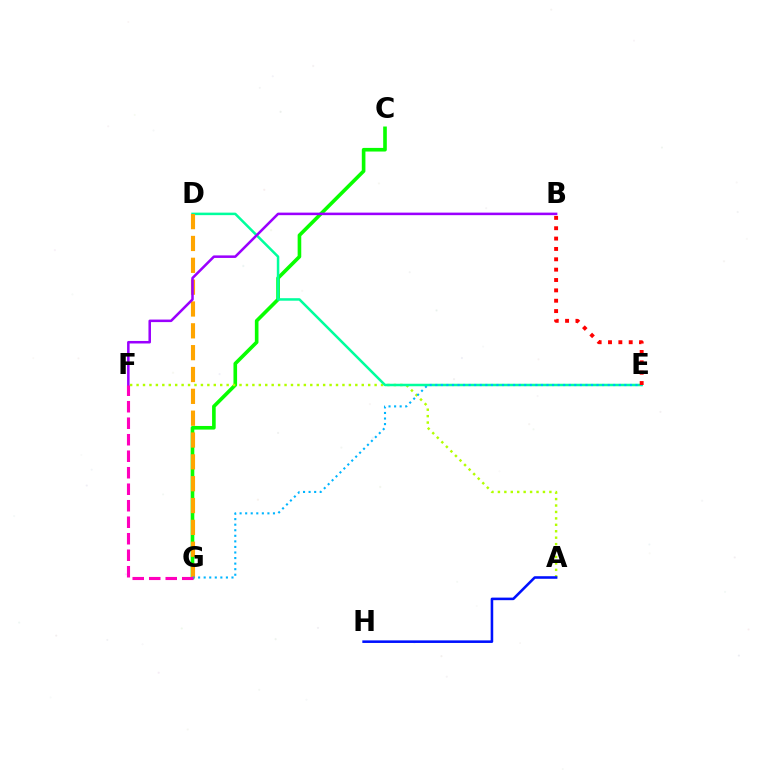{('C', 'G'): [{'color': '#08ff00', 'line_style': 'solid', 'thickness': 2.61}], ('A', 'F'): [{'color': '#b3ff00', 'line_style': 'dotted', 'thickness': 1.75}], ('D', 'E'): [{'color': '#00ff9d', 'line_style': 'solid', 'thickness': 1.81}], ('D', 'G'): [{'color': '#ffa500', 'line_style': 'dashed', 'thickness': 2.97}], ('E', 'G'): [{'color': '#00b5ff', 'line_style': 'dotted', 'thickness': 1.51}], ('B', 'F'): [{'color': '#9b00ff', 'line_style': 'solid', 'thickness': 1.82}], ('A', 'H'): [{'color': '#0010ff', 'line_style': 'solid', 'thickness': 1.85}], ('F', 'G'): [{'color': '#ff00bd', 'line_style': 'dashed', 'thickness': 2.24}], ('B', 'E'): [{'color': '#ff0000', 'line_style': 'dotted', 'thickness': 2.81}]}